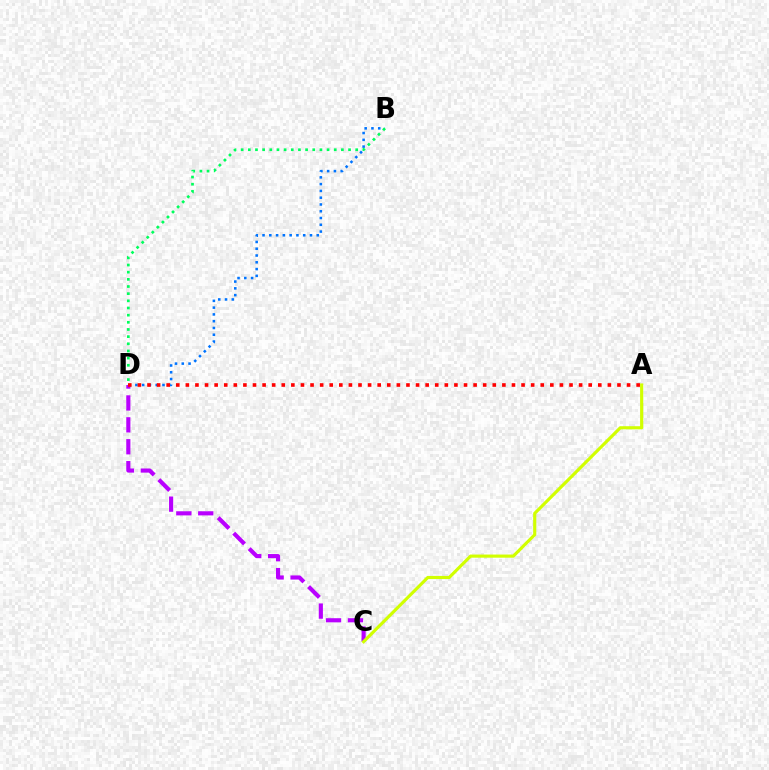{('C', 'D'): [{'color': '#b900ff', 'line_style': 'dashed', 'thickness': 2.98}], ('B', 'D'): [{'color': '#0074ff', 'line_style': 'dotted', 'thickness': 1.84}, {'color': '#00ff5c', 'line_style': 'dotted', 'thickness': 1.95}], ('A', 'D'): [{'color': '#ff0000', 'line_style': 'dotted', 'thickness': 2.61}], ('A', 'C'): [{'color': '#d1ff00', 'line_style': 'solid', 'thickness': 2.26}]}